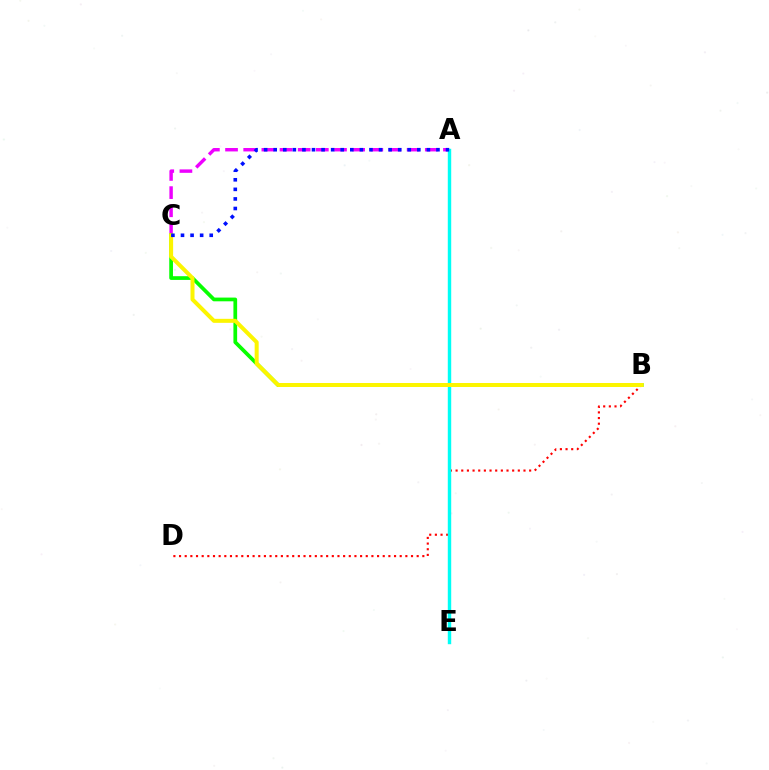{('A', 'C'): [{'color': '#ee00ff', 'line_style': 'dashed', 'thickness': 2.47}, {'color': '#0010ff', 'line_style': 'dotted', 'thickness': 2.6}], ('B', 'C'): [{'color': '#08ff00', 'line_style': 'solid', 'thickness': 2.68}, {'color': '#fcf500', 'line_style': 'solid', 'thickness': 2.88}], ('B', 'D'): [{'color': '#ff0000', 'line_style': 'dotted', 'thickness': 1.54}], ('A', 'E'): [{'color': '#00fff6', 'line_style': 'solid', 'thickness': 2.47}]}